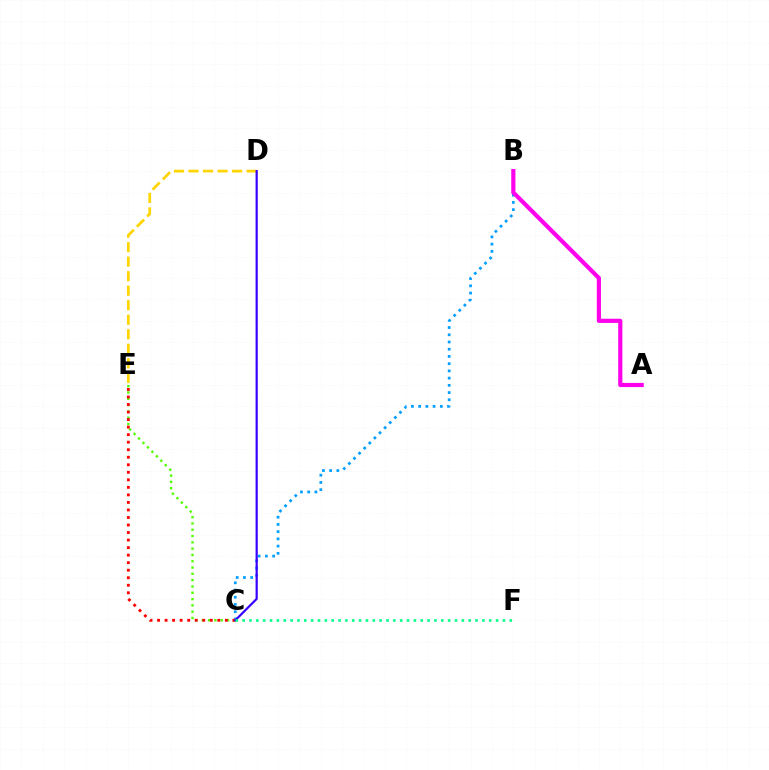{('B', 'C'): [{'color': '#009eff', 'line_style': 'dotted', 'thickness': 1.96}], ('D', 'E'): [{'color': '#ffd500', 'line_style': 'dashed', 'thickness': 1.97}], ('C', 'E'): [{'color': '#4fff00', 'line_style': 'dotted', 'thickness': 1.71}, {'color': '#ff0000', 'line_style': 'dotted', 'thickness': 2.05}], ('C', 'D'): [{'color': '#3700ff', 'line_style': 'solid', 'thickness': 1.58}], ('A', 'B'): [{'color': '#ff00ed', 'line_style': 'solid', 'thickness': 3.0}], ('C', 'F'): [{'color': '#00ff86', 'line_style': 'dotted', 'thickness': 1.86}]}